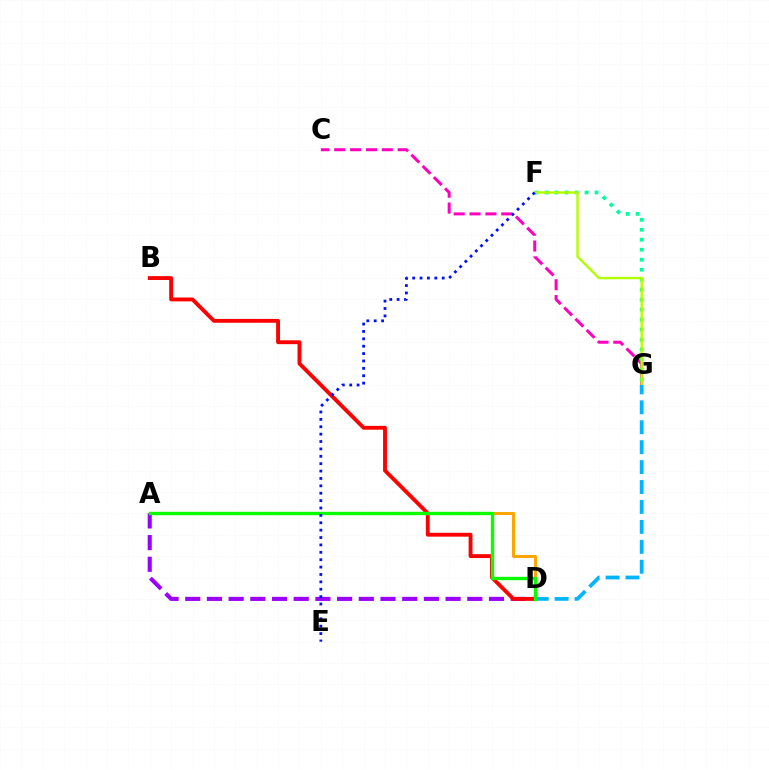{('C', 'G'): [{'color': '#ff00bd', 'line_style': 'dashed', 'thickness': 2.15}], ('A', 'D'): [{'color': '#9b00ff', 'line_style': 'dashed', 'thickness': 2.95}, {'color': '#ffa500', 'line_style': 'solid', 'thickness': 2.18}, {'color': '#08ff00', 'line_style': 'solid', 'thickness': 2.42}], ('F', 'G'): [{'color': '#00ff9d', 'line_style': 'dotted', 'thickness': 2.71}, {'color': '#b3ff00', 'line_style': 'solid', 'thickness': 1.72}], ('B', 'D'): [{'color': '#ff0000', 'line_style': 'solid', 'thickness': 2.78}], ('D', 'G'): [{'color': '#00b5ff', 'line_style': 'dashed', 'thickness': 2.71}], ('E', 'F'): [{'color': '#0010ff', 'line_style': 'dotted', 'thickness': 2.01}]}